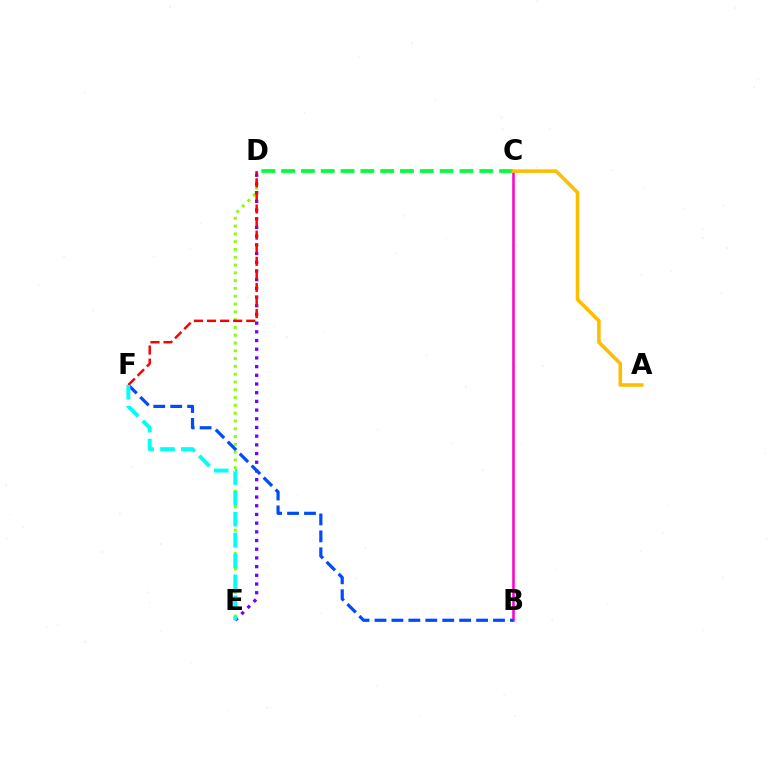{('C', 'D'): [{'color': '#00ff39', 'line_style': 'dashed', 'thickness': 2.69}], ('D', 'E'): [{'color': '#84ff00', 'line_style': 'dotted', 'thickness': 2.12}, {'color': '#7200ff', 'line_style': 'dotted', 'thickness': 2.36}], ('B', 'C'): [{'color': '#ff00cf', 'line_style': 'solid', 'thickness': 1.83}], ('D', 'F'): [{'color': '#ff0000', 'line_style': 'dashed', 'thickness': 1.78}], ('A', 'C'): [{'color': '#ffbd00', 'line_style': 'solid', 'thickness': 2.56}], ('B', 'F'): [{'color': '#004bff', 'line_style': 'dashed', 'thickness': 2.3}], ('E', 'F'): [{'color': '#00fff6', 'line_style': 'dashed', 'thickness': 2.84}]}